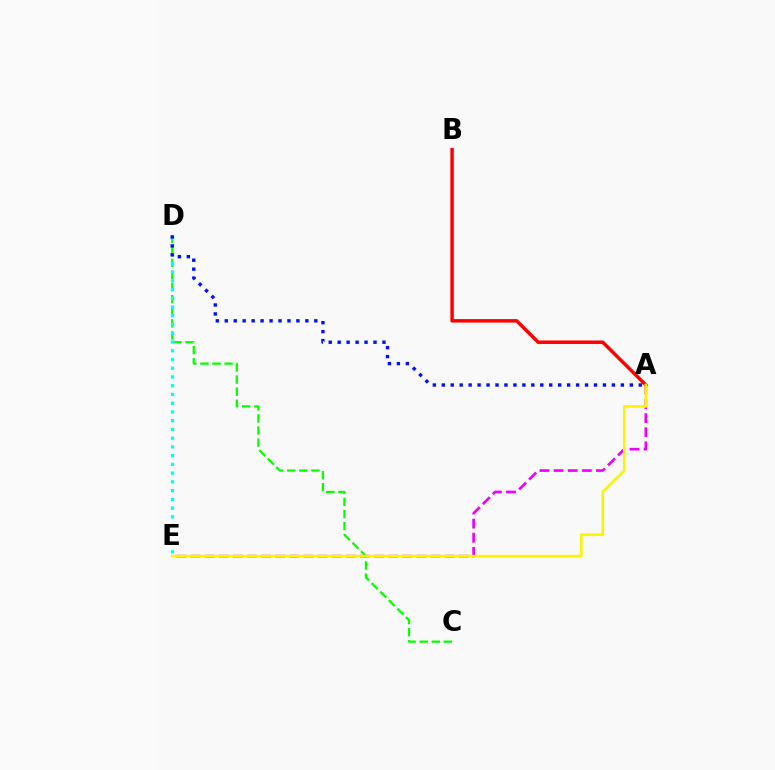{('A', 'B'): [{'color': '#ff0000', 'line_style': 'solid', 'thickness': 2.5}], ('A', 'E'): [{'color': '#ee00ff', 'line_style': 'dashed', 'thickness': 1.92}, {'color': '#fcf500', 'line_style': 'solid', 'thickness': 1.93}], ('C', 'D'): [{'color': '#08ff00', 'line_style': 'dashed', 'thickness': 1.64}], ('D', 'E'): [{'color': '#00fff6', 'line_style': 'dotted', 'thickness': 2.37}], ('A', 'D'): [{'color': '#0010ff', 'line_style': 'dotted', 'thickness': 2.43}]}